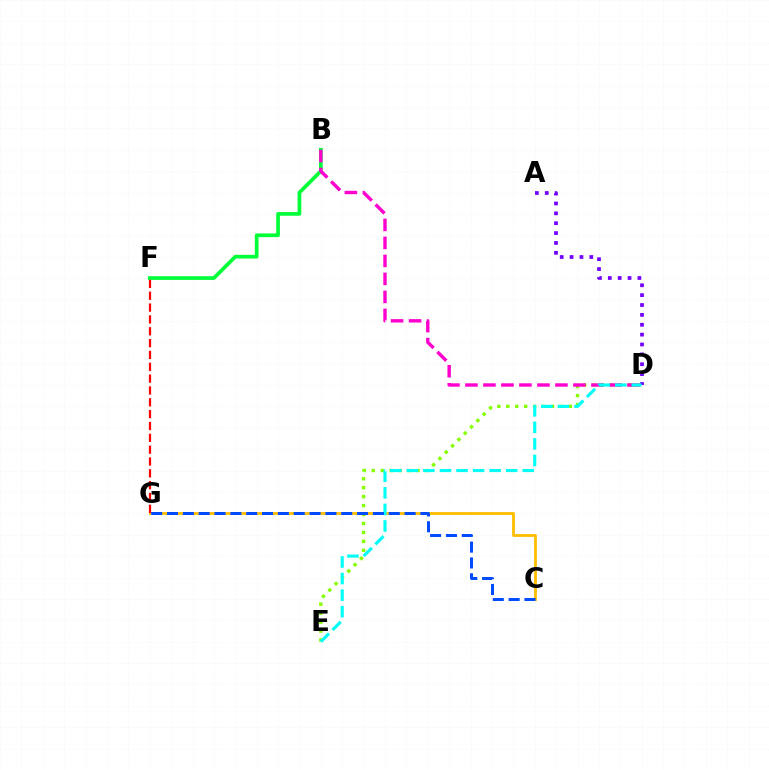{('B', 'F'): [{'color': '#00ff39', 'line_style': 'solid', 'thickness': 2.66}], ('D', 'E'): [{'color': '#84ff00', 'line_style': 'dotted', 'thickness': 2.43}, {'color': '#00fff6', 'line_style': 'dashed', 'thickness': 2.25}], ('B', 'D'): [{'color': '#ff00cf', 'line_style': 'dashed', 'thickness': 2.45}], ('C', 'G'): [{'color': '#ffbd00', 'line_style': 'solid', 'thickness': 2.02}, {'color': '#004bff', 'line_style': 'dashed', 'thickness': 2.15}], ('F', 'G'): [{'color': '#ff0000', 'line_style': 'dashed', 'thickness': 1.61}], ('A', 'D'): [{'color': '#7200ff', 'line_style': 'dotted', 'thickness': 2.68}]}